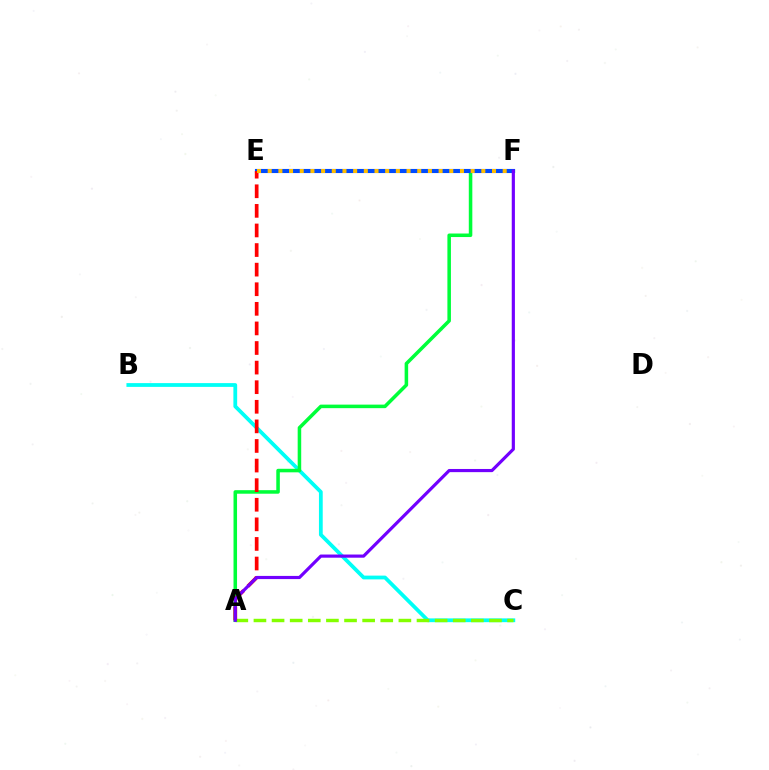{('B', 'C'): [{'color': '#00fff6', 'line_style': 'solid', 'thickness': 2.72}], ('E', 'F'): [{'color': '#ff00cf', 'line_style': 'dotted', 'thickness': 1.91}, {'color': '#004bff', 'line_style': 'solid', 'thickness': 2.96}, {'color': '#ffbd00', 'line_style': 'dotted', 'thickness': 2.9}], ('A', 'C'): [{'color': '#84ff00', 'line_style': 'dashed', 'thickness': 2.46}], ('A', 'F'): [{'color': '#00ff39', 'line_style': 'solid', 'thickness': 2.54}, {'color': '#7200ff', 'line_style': 'solid', 'thickness': 2.28}], ('A', 'E'): [{'color': '#ff0000', 'line_style': 'dashed', 'thickness': 2.66}]}